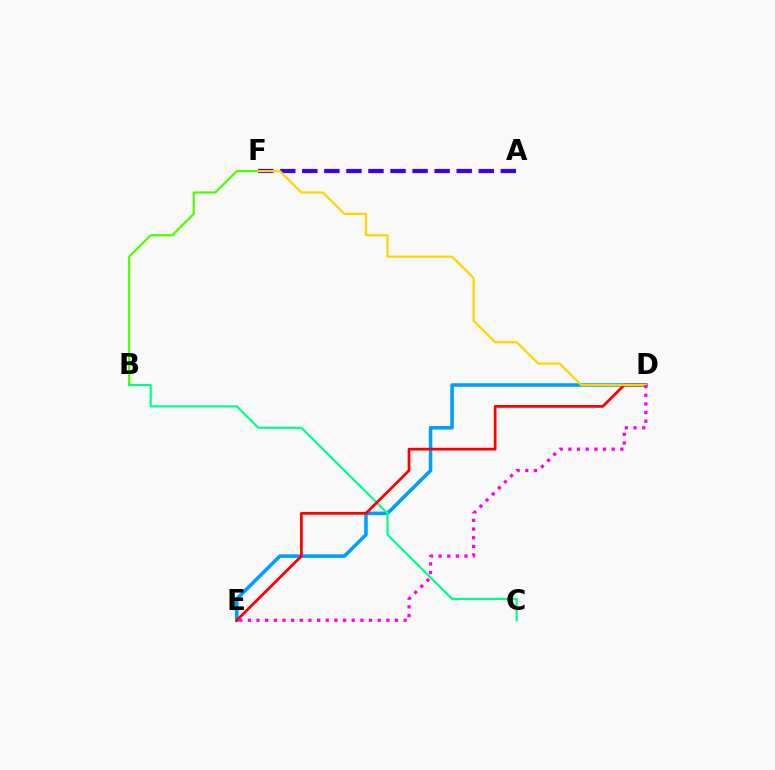{('D', 'E'): [{'color': '#009eff', 'line_style': 'solid', 'thickness': 2.55}, {'color': '#ff0000', 'line_style': 'solid', 'thickness': 1.99}, {'color': '#ff00ed', 'line_style': 'dotted', 'thickness': 2.35}], ('A', 'F'): [{'color': '#3700ff', 'line_style': 'dashed', 'thickness': 3.0}], ('B', 'F'): [{'color': '#4fff00', 'line_style': 'solid', 'thickness': 1.62}], ('B', 'C'): [{'color': '#00ff86', 'line_style': 'solid', 'thickness': 1.56}], ('D', 'F'): [{'color': '#ffd500', 'line_style': 'solid', 'thickness': 1.59}]}